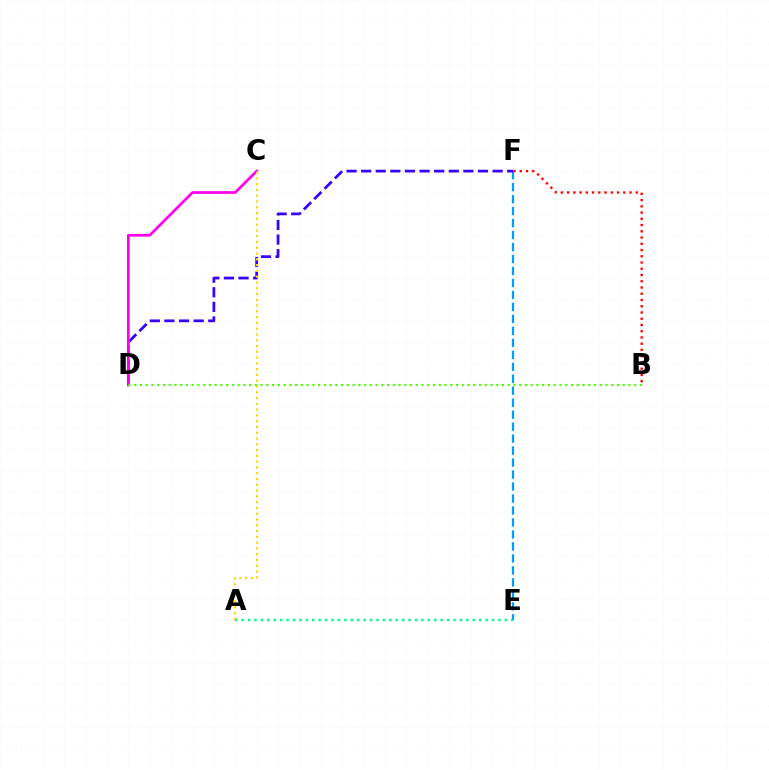{('A', 'E'): [{'color': '#00ff86', 'line_style': 'dotted', 'thickness': 1.74}], ('E', 'F'): [{'color': '#009eff', 'line_style': 'dashed', 'thickness': 1.63}], ('D', 'F'): [{'color': '#3700ff', 'line_style': 'dashed', 'thickness': 1.98}], ('C', 'D'): [{'color': '#ff00ed', 'line_style': 'solid', 'thickness': 1.97}], ('B', 'F'): [{'color': '#ff0000', 'line_style': 'dotted', 'thickness': 1.7}], ('A', 'C'): [{'color': '#ffd500', 'line_style': 'dotted', 'thickness': 1.57}], ('B', 'D'): [{'color': '#4fff00', 'line_style': 'dotted', 'thickness': 1.56}]}